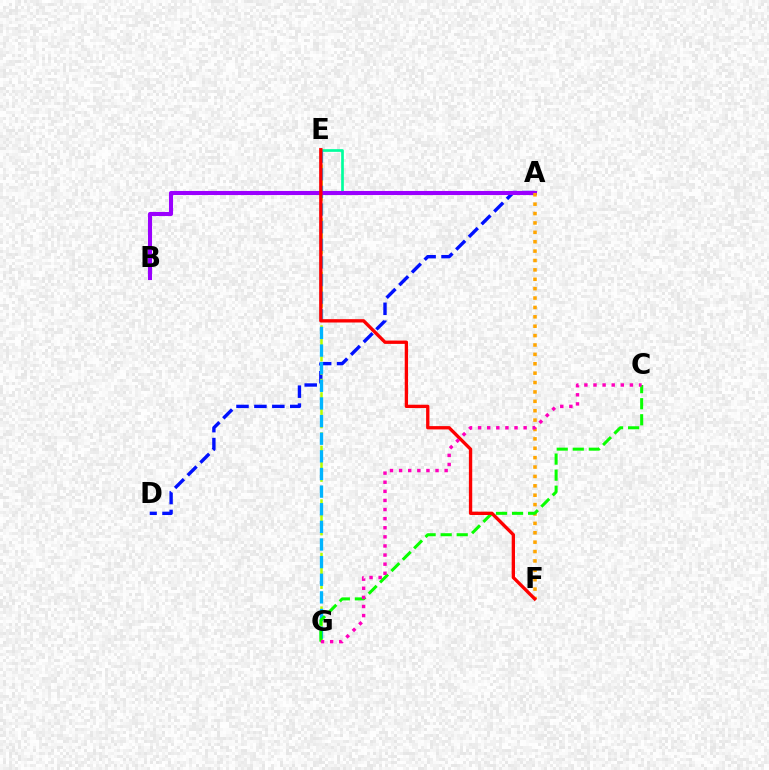{('A', 'D'): [{'color': '#0010ff', 'line_style': 'dashed', 'thickness': 2.43}], ('A', 'E'): [{'color': '#00ff9d', 'line_style': 'solid', 'thickness': 1.94}], ('E', 'G'): [{'color': '#b3ff00', 'line_style': 'dashed', 'thickness': 1.82}, {'color': '#00b5ff', 'line_style': 'dashed', 'thickness': 2.39}], ('A', 'B'): [{'color': '#9b00ff', 'line_style': 'solid', 'thickness': 2.94}], ('A', 'F'): [{'color': '#ffa500', 'line_style': 'dotted', 'thickness': 2.55}], ('C', 'G'): [{'color': '#08ff00', 'line_style': 'dashed', 'thickness': 2.18}, {'color': '#ff00bd', 'line_style': 'dotted', 'thickness': 2.47}], ('E', 'F'): [{'color': '#ff0000', 'line_style': 'solid', 'thickness': 2.4}]}